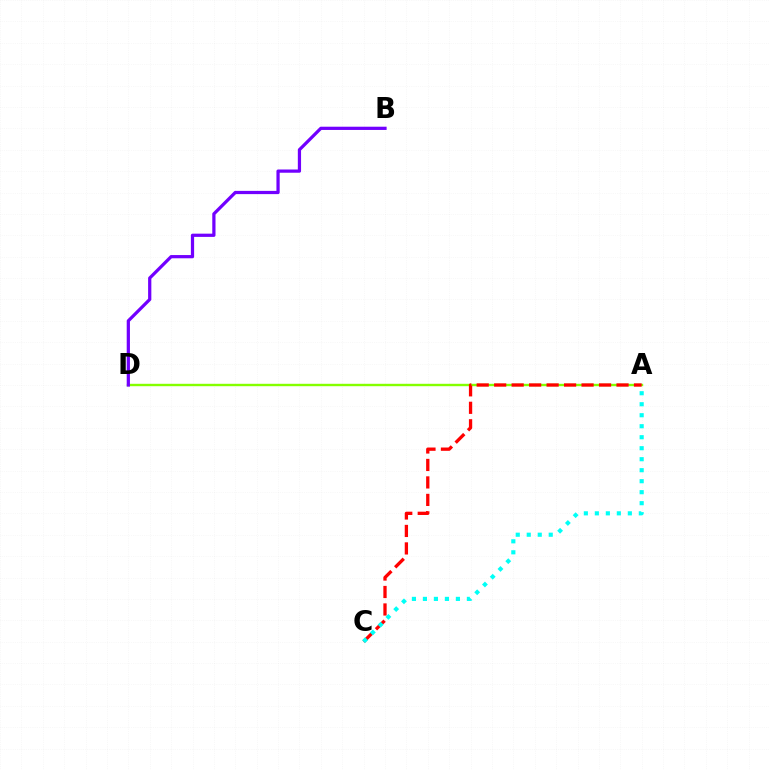{('A', 'D'): [{'color': '#84ff00', 'line_style': 'solid', 'thickness': 1.73}], ('A', 'C'): [{'color': '#ff0000', 'line_style': 'dashed', 'thickness': 2.37}, {'color': '#00fff6', 'line_style': 'dotted', 'thickness': 2.99}], ('B', 'D'): [{'color': '#7200ff', 'line_style': 'solid', 'thickness': 2.33}]}